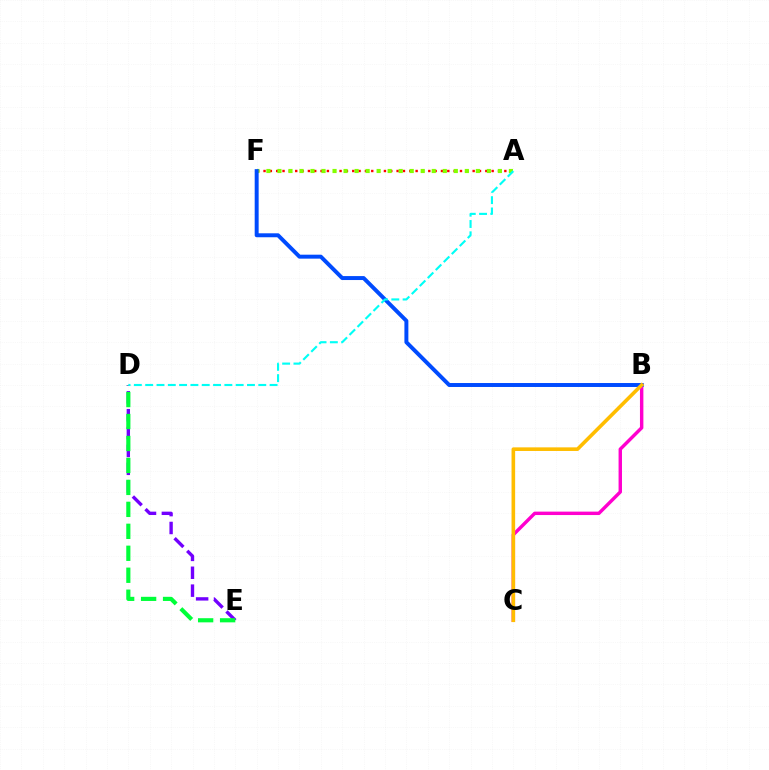{('A', 'F'): [{'color': '#ff0000', 'line_style': 'dotted', 'thickness': 1.72}, {'color': '#84ff00', 'line_style': 'dotted', 'thickness': 2.99}], ('B', 'C'): [{'color': '#ff00cf', 'line_style': 'solid', 'thickness': 2.46}, {'color': '#ffbd00', 'line_style': 'solid', 'thickness': 2.6}], ('D', 'E'): [{'color': '#7200ff', 'line_style': 'dashed', 'thickness': 2.43}, {'color': '#00ff39', 'line_style': 'dashed', 'thickness': 2.98}], ('B', 'F'): [{'color': '#004bff', 'line_style': 'solid', 'thickness': 2.85}], ('A', 'D'): [{'color': '#00fff6', 'line_style': 'dashed', 'thickness': 1.54}]}